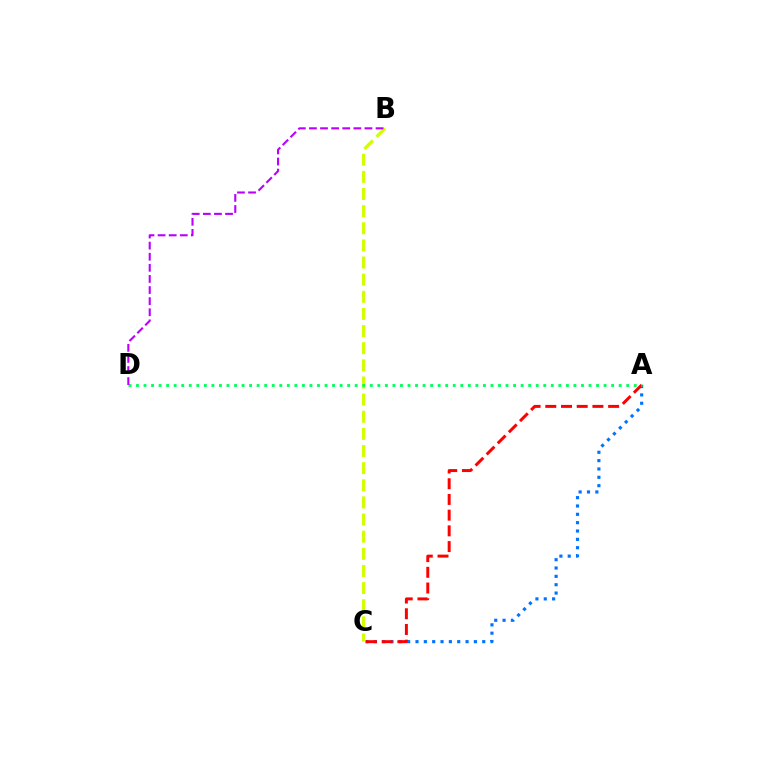{('A', 'C'): [{'color': '#0074ff', 'line_style': 'dotted', 'thickness': 2.27}, {'color': '#ff0000', 'line_style': 'dashed', 'thickness': 2.13}], ('B', 'C'): [{'color': '#d1ff00', 'line_style': 'dashed', 'thickness': 2.33}], ('A', 'D'): [{'color': '#00ff5c', 'line_style': 'dotted', 'thickness': 2.05}], ('B', 'D'): [{'color': '#b900ff', 'line_style': 'dashed', 'thickness': 1.51}]}